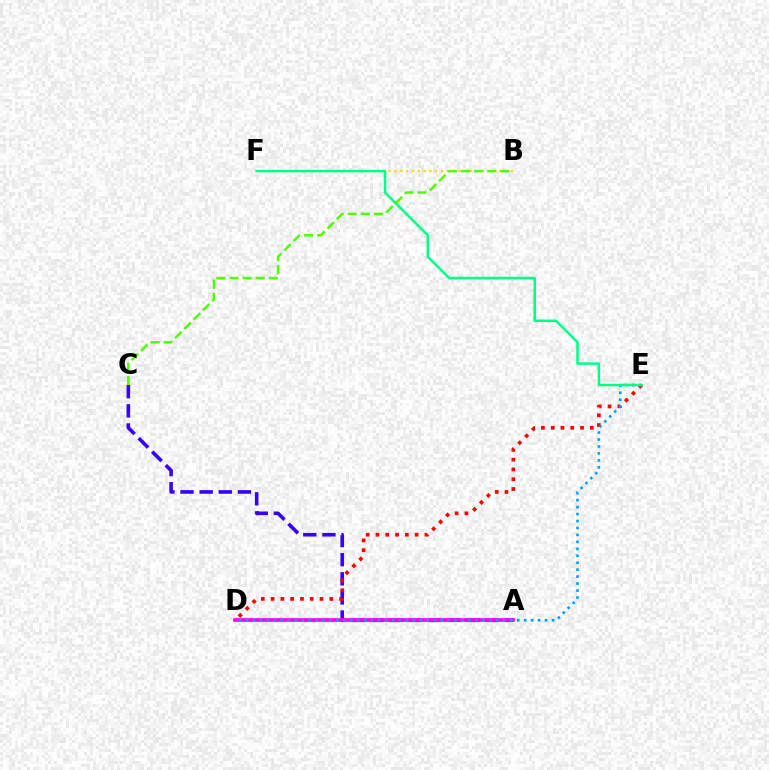{('A', 'C'): [{'color': '#3700ff', 'line_style': 'dashed', 'thickness': 2.6}], ('B', 'F'): [{'color': '#ffd500', 'line_style': 'dotted', 'thickness': 1.58}], ('A', 'D'): [{'color': '#ff00ed', 'line_style': 'solid', 'thickness': 2.63}], ('D', 'E'): [{'color': '#ff0000', 'line_style': 'dotted', 'thickness': 2.66}, {'color': '#009eff', 'line_style': 'dotted', 'thickness': 1.89}], ('E', 'F'): [{'color': '#00ff86', 'line_style': 'solid', 'thickness': 1.81}], ('B', 'C'): [{'color': '#4fff00', 'line_style': 'dashed', 'thickness': 1.78}]}